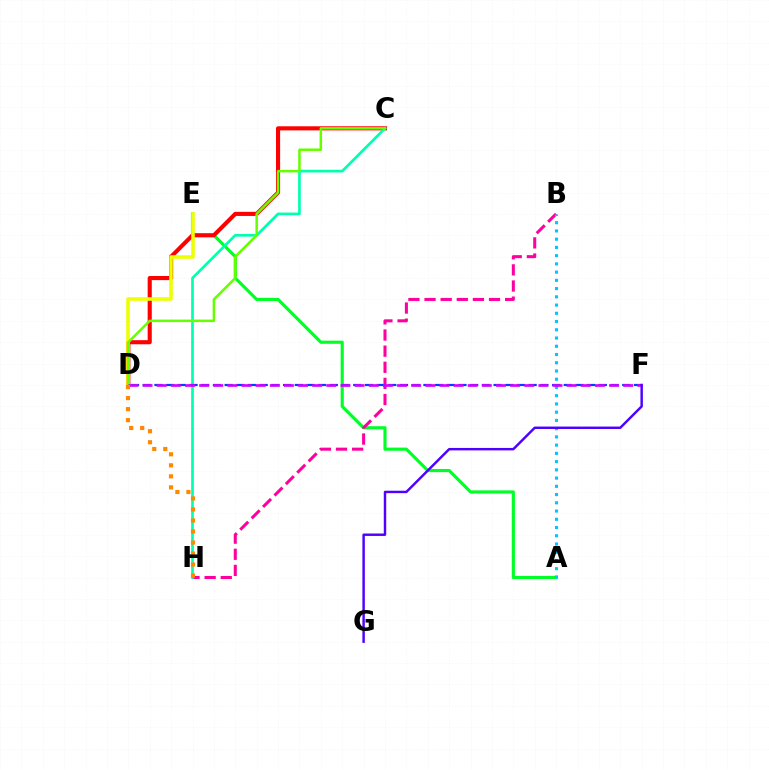{('A', 'E'): [{'color': '#00ff27', 'line_style': 'solid', 'thickness': 2.26}], ('C', 'D'): [{'color': '#ff0000', 'line_style': 'solid', 'thickness': 2.96}, {'color': '#66ff00', 'line_style': 'solid', 'thickness': 1.81}], ('B', 'H'): [{'color': '#ff00a0', 'line_style': 'dashed', 'thickness': 2.19}], ('D', 'E'): [{'color': '#eeff00', 'line_style': 'solid', 'thickness': 2.56}], ('C', 'H'): [{'color': '#00ffaf', 'line_style': 'solid', 'thickness': 1.92}], ('A', 'B'): [{'color': '#00c7ff', 'line_style': 'dotted', 'thickness': 2.24}], ('D', 'F'): [{'color': '#003fff', 'line_style': 'dashed', 'thickness': 1.59}, {'color': '#d600ff', 'line_style': 'dashed', 'thickness': 1.92}], ('F', 'G'): [{'color': '#4f00ff', 'line_style': 'solid', 'thickness': 1.76}], ('D', 'H'): [{'color': '#ff8800', 'line_style': 'dotted', 'thickness': 2.99}]}